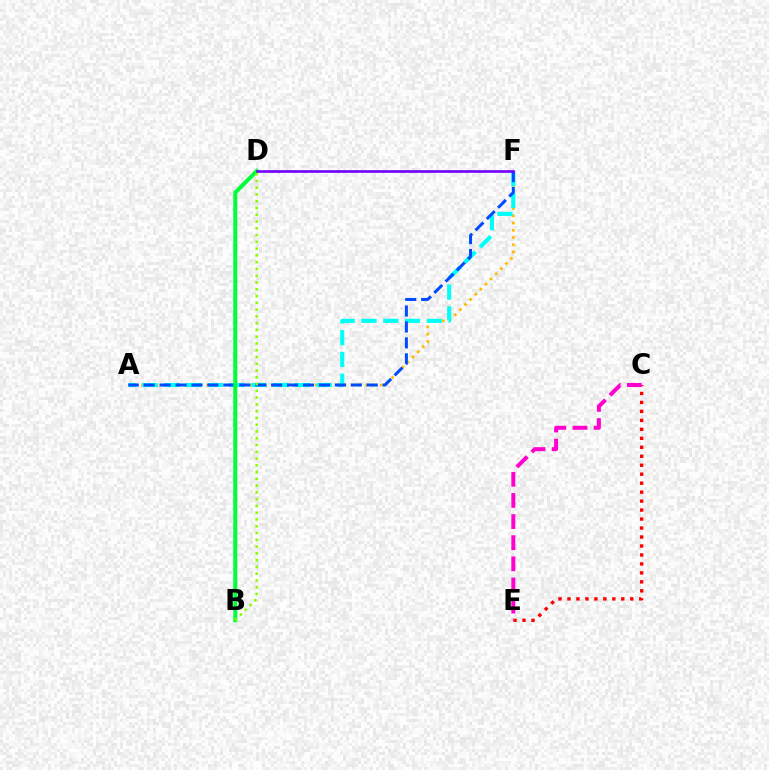{('A', 'F'): [{'color': '#ffbd00', 'line_style': 'dotted', 'thickness': 1.96}, {'color': '#00fff6', 'line_style': 'dashed', 'thickness': 2.96}, {'color': '#004bff', 'line_style': 'dashed', 'thickness': 2.16}], ('C', 'E'): [{'color': '#ff0000', 'line_style': 'dotted', 'thickness': 2.44}, {'color': '#ff00cf', 'line_style': 'dashed', 'thickness': 2.87}], ('B', 'D'): [{'color': '#00ff39', 'line_style': 'solid', 'thickness': 2.88}, {'color': '#84ff00', 'line_style': 'dotted', 'thickness': 1.84}], ('D', 'F'): [{'color': '#7200ff', 'line_style': 'solid', 'thickness': 1.91}]}